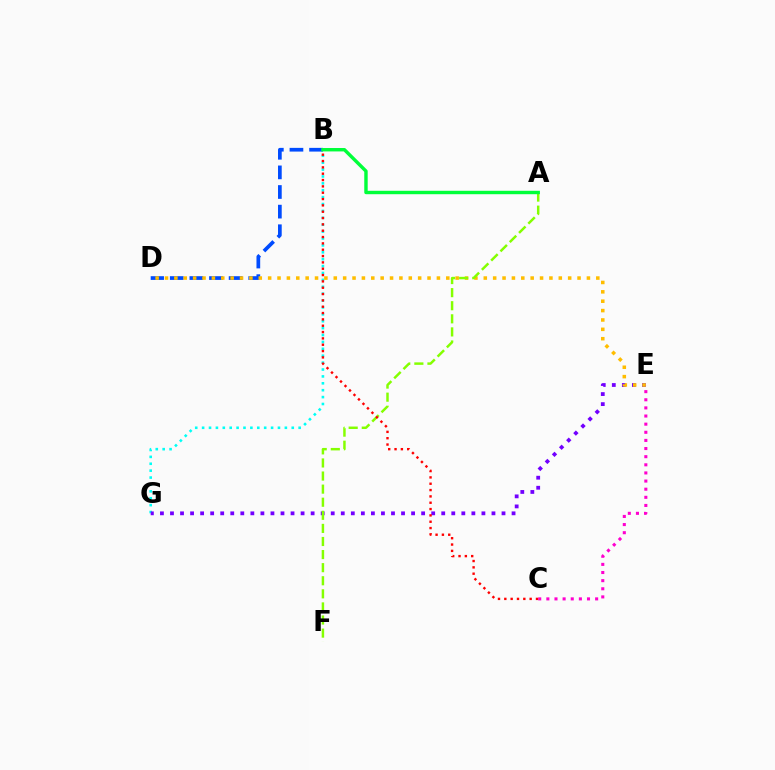{('B', 'D'): [{'color': '#004bff', 'line_style': 'dashed', 'thickness': 2.67}], ('B', 'G'): [{'color': '#00fff6', 'line_style': 'dotted', 'thickness': 1.87}], ('E', 'G'): [{'color': '#7200ff', 'line_style': 'dotted', 'thickness': 2.73}], ('D', 'E'): [{'color': '#ffbd00', 'line_style': 'dotted', 'thickness': 2.55}], ('A', 'F'): [{'color': '#84ff00', 'line_style': 'dashed', 'thickness': 1.78}], ('C', 'E'): [{'color': '#ff00cf', 'line_style': 'dotted', 'thickness': 2.21}], ('B', 'C'): [{'color': '#ff0000', 'line_style': 'dotted', 'thickness': 1.72}], ('A', 'B'): [{'color': '#00ff39', 'line_style': 'solid', 'thickness': 2.46}]}